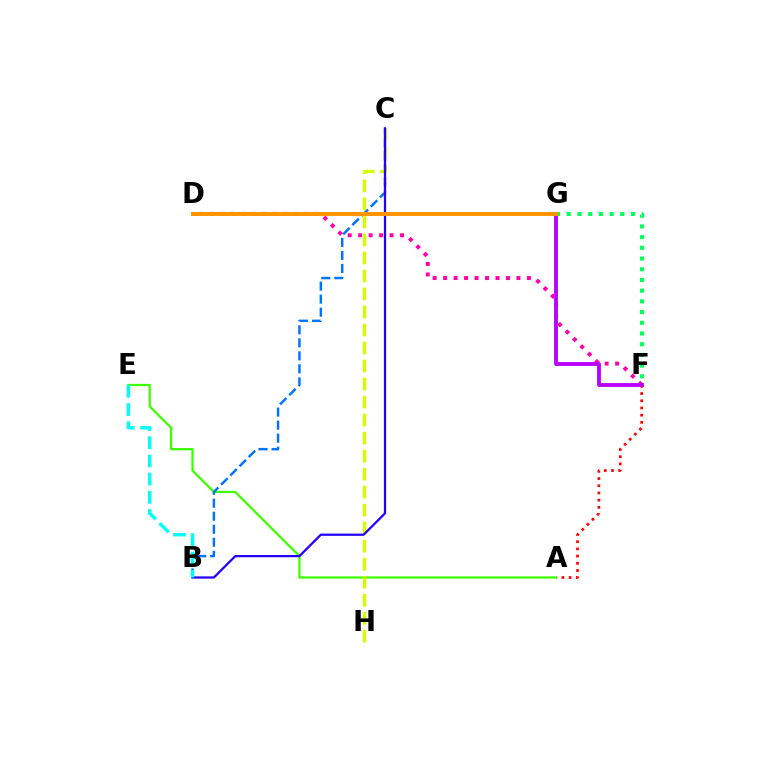{('D', 'F'): [{'color': '#ff00ac', 'line_style': 'dotted', 'thickness': 2.85}], ('A', 'F'): [{'color': '#ff0000', 'line_style': 'dotted', 'thickness': 1.96}], ('F', 'G'): [{'color': '#b900ff', 'line_style': 'solid', 'thickness': 2.76}, {'color': '#00ff5c', 'line_style': 'dotted', 'thickness': 2.91}], ('A', 'E'): [{'color': '#3dff00', 'line_style': 'solid', 'thickness': 1.62}], ('B', 'C'): [{'color': '#0074ff', 'line_style': 'dashed', 'thickness': 1.77}, {'color': '#2500ff', 'line_style': 'solid', 'thickness': 1.63}], ('C', 'H'): [{'color': '#d1ff00', 'line_style': 'dashed', 'thickness': 2.45}], ('D', 'G'): [{'color': '#ff9400', 'line_style': 'solid', 'thickness': 2.84}], ('B', 'E'): [{'color': '#00fff6', 'line_style': 'dashed', 'thickness': 2.47}]}